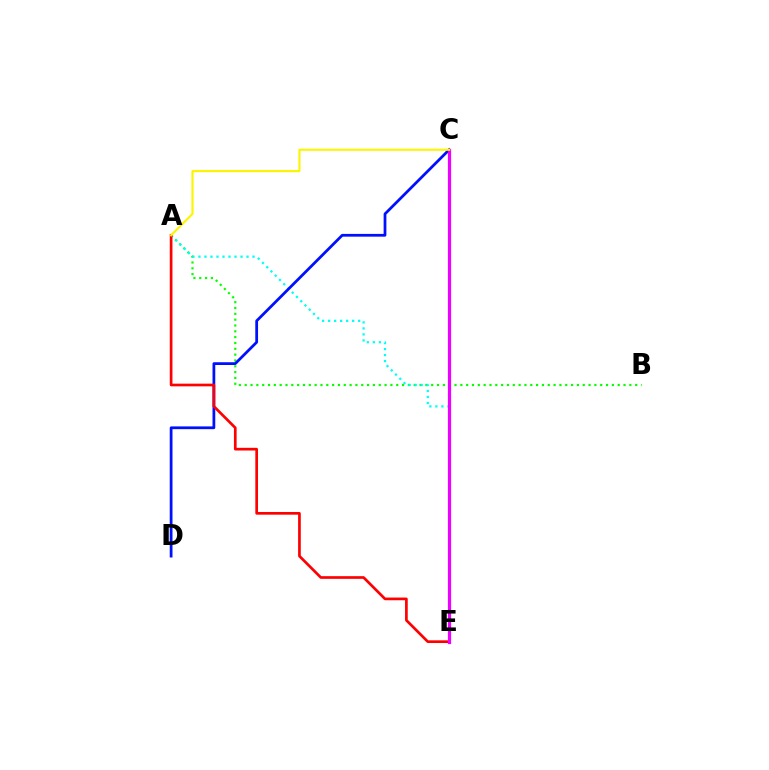{('A', 'B'): [{'color': '#08ff00', 'line_style': 'dotted', 'thickness': 1.58}], ('A', 'E'): [{'color': '#00fff6', 'line_style': 'dotted', 'thickness': 1.63}, {'color': '#ff0000', 'line_style': 'solid', 'thickness': 1.94}], ('C', 'D'): [{'color': '#0010ff', 'line_style': 'solid', 'thickness': 1.99}], ('C', 'E'): [{'color': '#ee00ff', 'line_style': 'solid', 'thickness': 2.3}], ('A', 'C'): [{'color': '#fcf500', 'line_style': 'solid', 'thickness': 1.54}]}